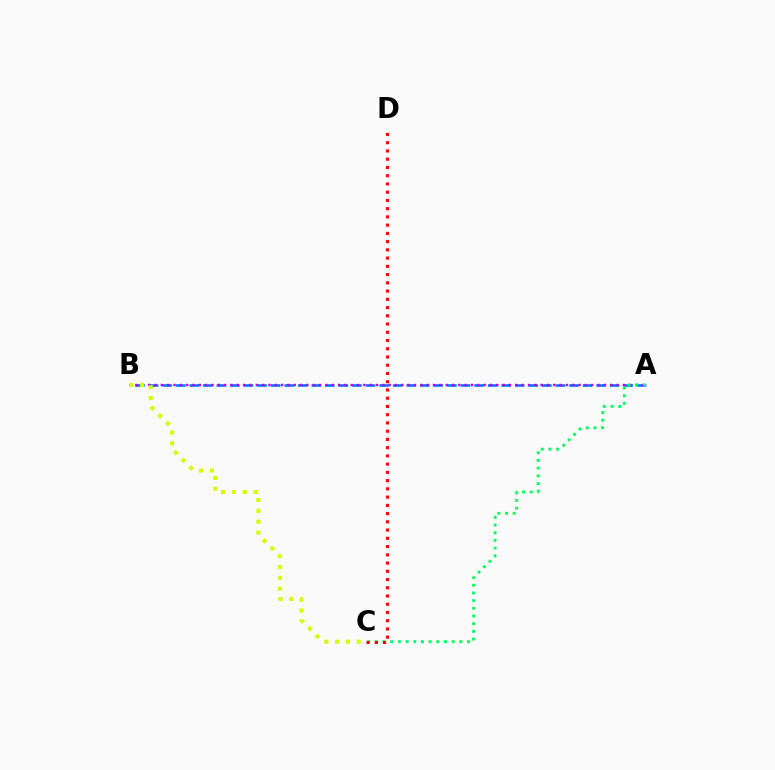{('A', 'B'): [{'color': '#0074ff', 'line_style': 'dashed', 'thickness': 1.84}, {'color': '#b900ff', 'line_style': 'dotted', 'thickness': 1.72}], ('B', 'C'): [{'color': '#d1ff00', 'line_style': 'dotted', 'thickness': 2.95}], ('A', 'C'): [{'color': '#00ff5c', 'line_style': 'dotted', 'thickness': 2.09}], ('C', 'D'): [{'color': '#ff0000', 'line_style': 'dotted', 'thickness': 2.24}]}